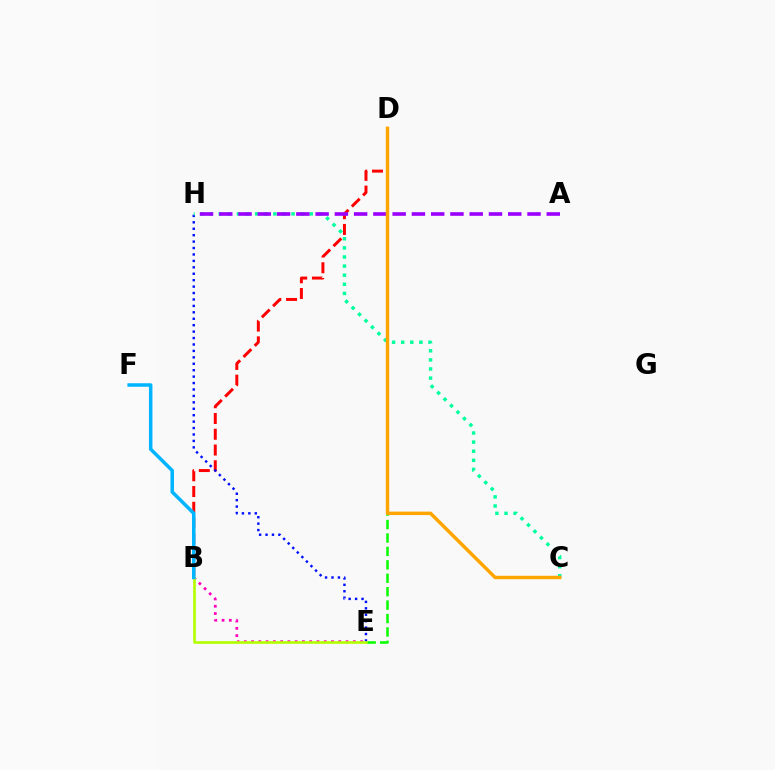{('B', 'D'): [{'color': '#ff0000', 'line_style': 'dashed', 'thickness': 2.14}], ('E', 'H'): [{'color': '#0010ff', 'line_style': 'dotted', 'thickness': 1.75}], ('B', 'E'): [{'color': '#ff00bd', 'line_style': 'dotted', 'thickness': 1.97}, {'color': '#b3ff00', 'line_style': 'solid', 'thickness': 1.9}], ('D', 'E'): [{'color': '#08ff00', 'line_style': 'dashed', 'thickness': 1.82}], ('C', 'H'): [{'color': '#00ff9d', 'line_style': 'dotted', 'thickness': 2.47}], ('A', 'H'): [{'color': '#9b00ff', 'line_style': 'dashed', 'thickness': 2.62}], ('C', 'D'): [{'color': '#ffa500', 'line_style': 'solid', 'thickness': 2.48}], ('B', 'F'): [{'color': '#00b5ff', 'line_style': 'solid', 'thickness': 2.52}]}